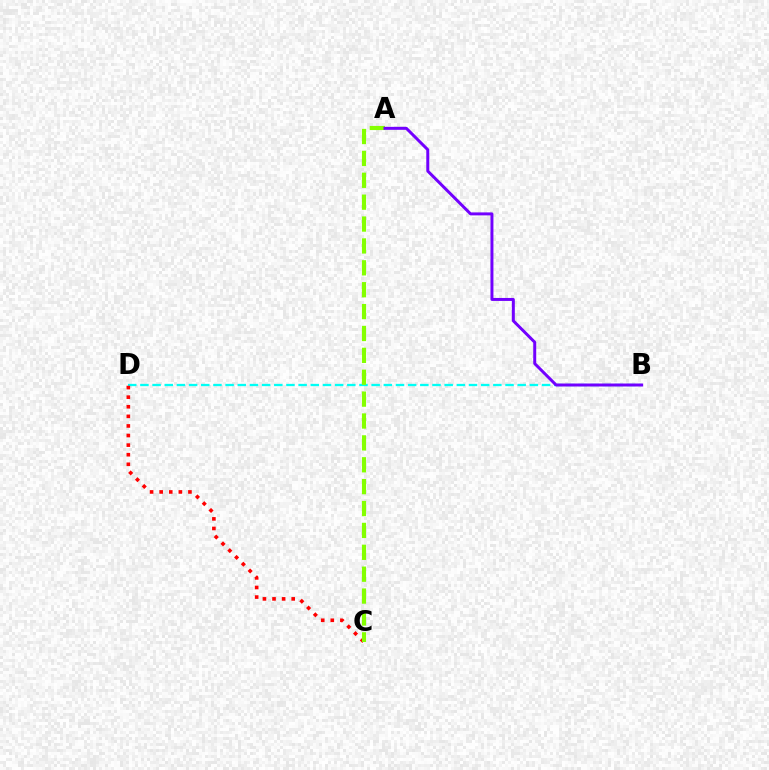{('B', 'D'): [{'color': '#00fff6', 'line_style': 'dashed', 'thickness': 1.65}], ('C', 'D'): [{'color': '#ff0000', 'line_style': 'dotted', 'thickness': 2.61}], ('A', 'C'): [{'color': '#84ff00', 'line_style': 'dashed', 'thickness': 2.97}], ('A', 'B'): [{'color': '#7200ff', 'line_style': 'solid', 'thickness': 2.14}]}